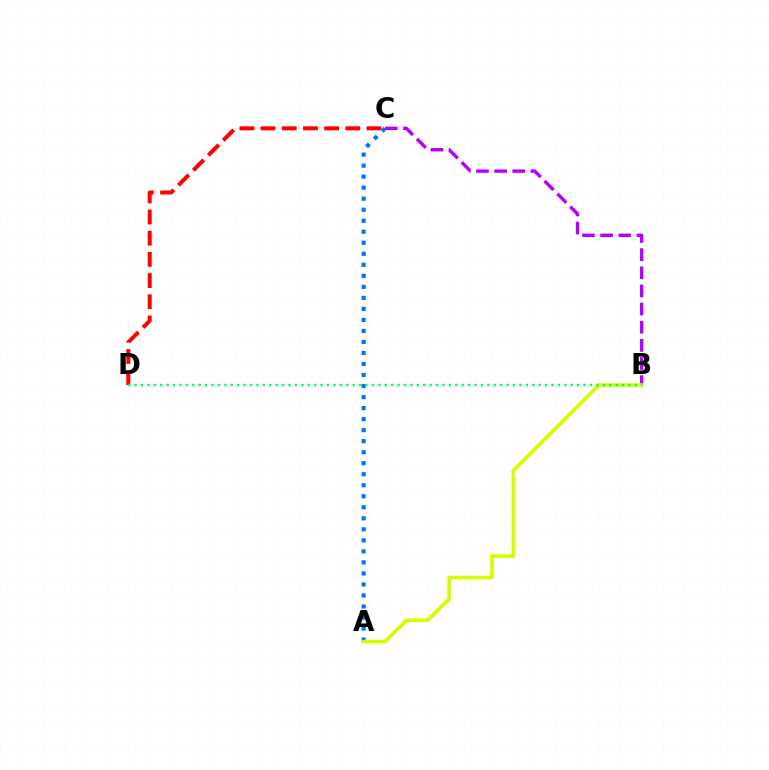{('B', 'C'): [{'color': '#b900ff', 'line_style': 'dashed', 'thickness': 2.46}], ('A', 'C'): [{'color': '#0074ff', 'line_style': 'dotted', 'thickness': 2.99}], ('C', 'D'): [{'color': '#ff0000', 'line_style': 'dashed', 'thickness': 2.88}], ('A', 'B'): [{'color': '#d1ff00', 'line_style': 'solid', 'thickness': 2.63}], ('B', 'D'): [{'color': '#00ff5c', 'line_style': 'dotted', 'thickness': 1.74}]}